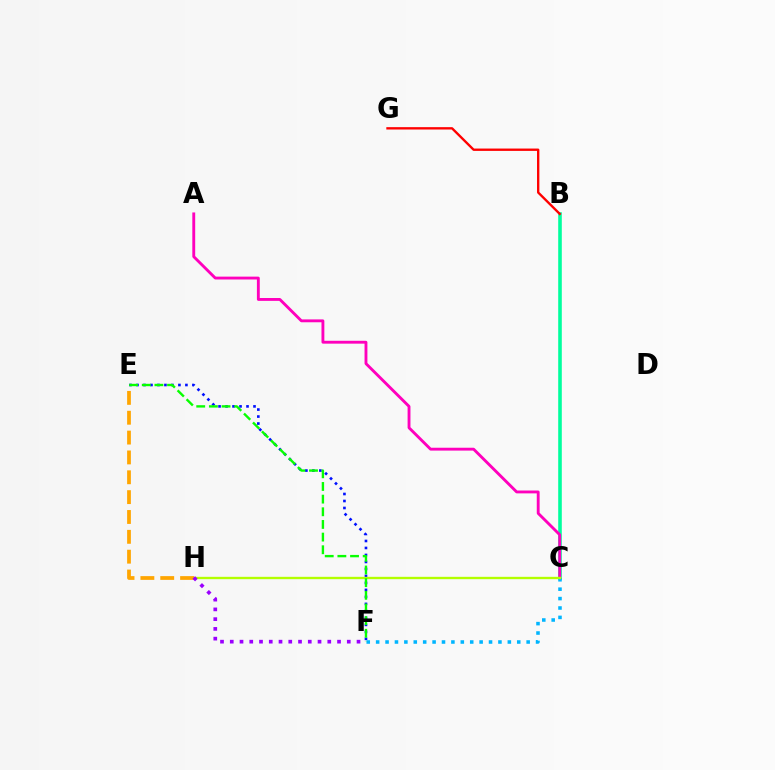{('E', 'F'): [{'color': '#0010ff', 'line_style': 'dotted', 'thickness': 1.9}, {'color': '#08ff00', 'line_style': 'dashed', 'thickness': 1.72}], ('B', 'C'): [{'color': '#00ff9d', 'line_style': 'solid', 'thickness': 2.58}], ('C', 'F'): [{'color': '#00b5ff', 'line_style': 'dotted', 'thickness': 2.56}], ('A', 'C'): [{'color': '#ff00bd', 'line_style': 'solid', 'thickness': 2.06}], ('B', 'G'): [{'color': '#ff0000', 'line_style': 'solid', 'thickness': 1.7}], ('C', 'H'): [{'color': '#b3ff00', 'line_style': 'solid', 'thickness': 1.69}], ('E', 'H'): [{'color': '#ffa500', 'line_style': 'dashed', 'thickness': 2.7}], ('F', 'H'): [{'color': '#9b00ff', 'line_style': 'dotted', 'thickness': 2.65}]}